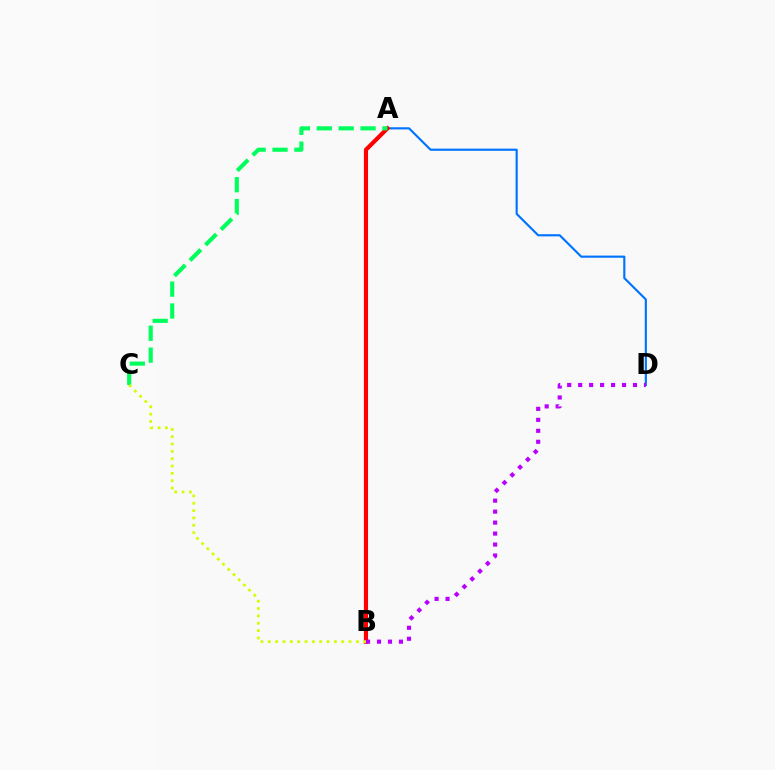{('A', 'D'): [{'color': '#0074ff', 'line_style': 'solid', 'thickness': 1.55}], ('A', 'B'): [{'color': '#ff0000', 'line_style': 'solid', 'thickness': 2.99}], ('A', 'C'): [{'color': '#00ff5c', 'line_style': 'dashed', 'thickness': 2.97}], ('B', 'C'): [{'color': '#d1ff00', 'line_style': 'dotted', 'thickness': 2.0}], ('B', 'D'): [{'color': '#b900ff', 'line_style': 'dotted', 'thickness': 2.98}]}